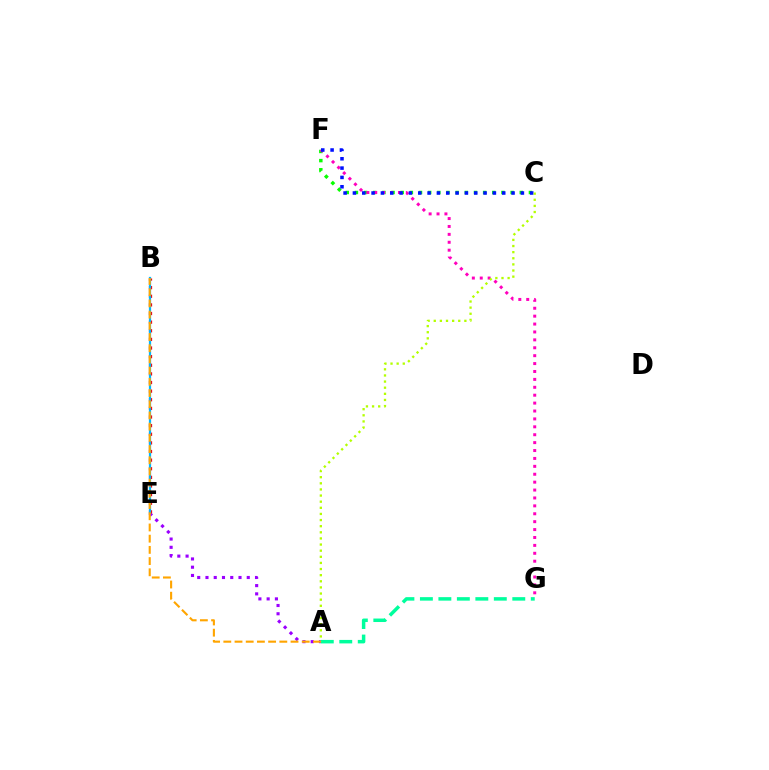{('A', 'E'): [{'color': '#9b00ff', 'line_style': 'dotted', 'thickness': 2.24}], ('B', 'E'): [{'color': '#ff0000', 'line_style': 'dotted', 'thickness': 2.34}, {'color': '#00b5ff', 'line_style': 'solid', 'thickness': 1.62}], ('A', 'G'): [{'color': '#00ff9d', 'line_style': 'dashed', 'thickness': 2.51}], ('C', 'F'): [{'color': '#08ff00', 'line_style': 'dotted', 'thickness': 2.49}, {'color': '#0010ff', 'line_style': 'dotted', 'thickness': 2.54}], ('F', 'G'): [{'color': '#ff00bd', 'line_style': 'dotted', 'thickness': 2.15}], ('A', 'B'): [{'color': '#ffa500', 'line_style': 'dashed', 'thickness': 1.52}], ('A', 'C'): [{'color': '#b3ff00', 'line_style': 'dotted', 'thickness': 1.66}]}